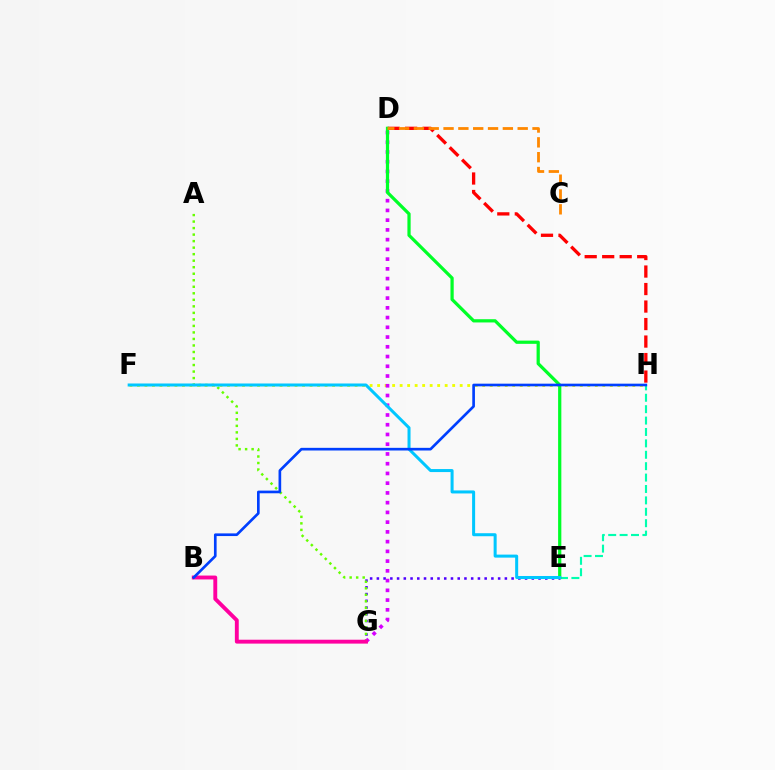{('E', 'G'): [{'color': '#4f00ff', 'line_style': 'dotted', 'thickness': 1.83}], ('E', 'H'): [{'color': '#00ffaf', 'line_style': 'dashed', 'thickness': 1.55}], ('A', 'G'): [{'color': '#66ff00', 'line_style': 'dotted', 'thickness': 1.77}], ('D', 'H'): [{'color': '#ff0000', 'line_style': 'dashed', 'thickness': 2.38}], ('F', 'H'): [{'color': '#eeff00', 'line_style': 'dotted', 'thickness': 2.04}], ('D', 'G'): [{'color': '#d600ff', 'line_style': 'dotted', 'thickness': 2.65}], ('D', 'E'): [{'color': '#00ff27', 'line_style': 'solid', 'thickness': 2.33}], ('E', 'F'): [{'color': '#00c7ff', 'line_style': 'solid', 'thickness': 2.17}], ('B', 'G'): [{'color': '#ff00a0', 'line_style': 'solid', 'thickness': 2.8}], ('C', 'D'): [{'color': '#ff8800', 'line_style': 'dashed', 'thickness': 2.01}], ('B', 'H'): [{'color': '#003fff', 'line_style': 'solid', 'thickness': 1.92}]}